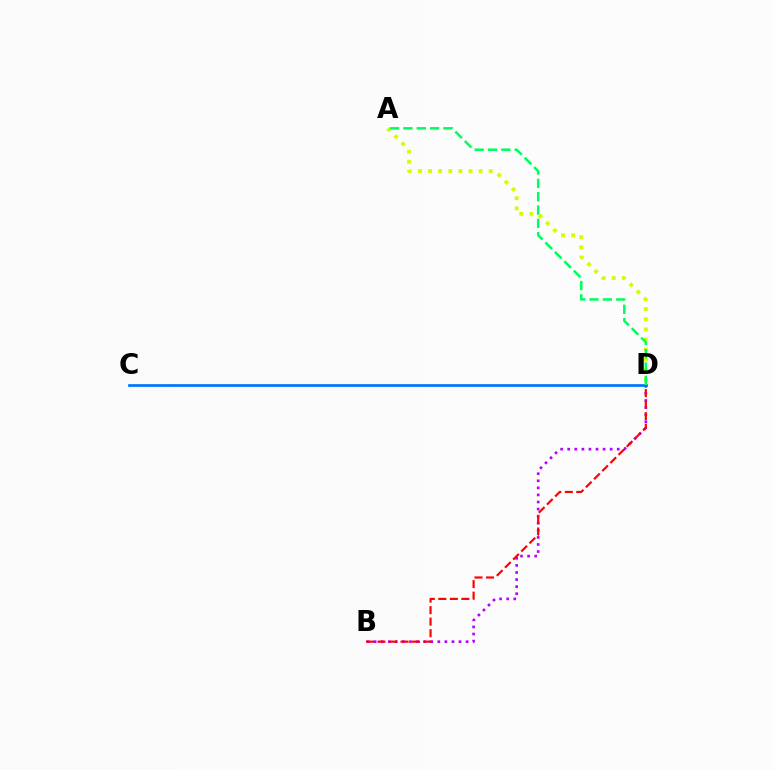{('A', 'D'): [{'color': '#d1ff00', 'line_style': 'dotted', 'thickness': 2.75}, {'color': '#00ff5c', 'line_style': 'dashed', 'thickness': 1.81}], ('B', 'D'): [{'color': '#b900ff', 'line_style': 'dotted', 'thickness': 1.92}, {'color': '#ff0000', 'line_style': 'dashed', 'thickness': 1.56}], ('C', 'D'): [{'color': '#0074ff', 'line_style': 'solid', 'thickness': 1.95}]}